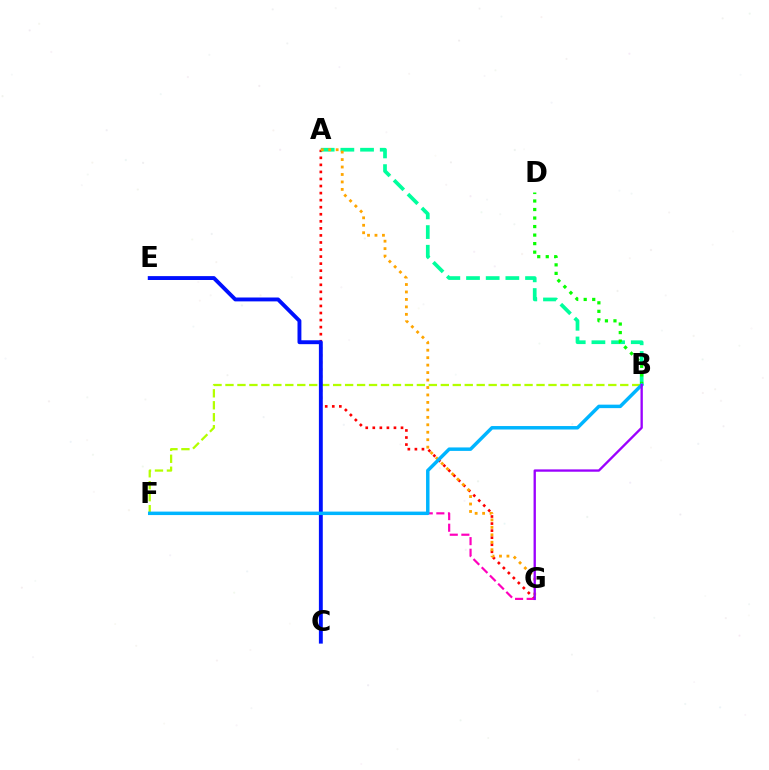{('A', 'G'): [{'color': '#ff0000', 'line_style': 'dotted', 'thickness': 1.92}, {'color': '#ffa500', 'line_style': 'dotted', 'thickness': 2.03}], ('A', 'B'): [{'color': '#00ff9d', 'line_style': 'dashed', 'thickness': 2.67}], ('B', 'F'): [{'color': '#b3ff00', 'line_style': 'dashed', 'thickness': 1.63}, {'color': '#00b5ff', 'line_style': 'solid', 'thickness': 2.5}], ('B', 'D'): [{'color': '#08ff00', 'line_style': 'dotted', 'thickness': 2.32}], ('F', 'G'): [{'color': '#ff00bd', 'line_style': 'dashed', 'thickness': 1.58}], ('C', 'E'): [{'color': '#0010ff', 'line_style': 'solid', 'thickness': 2.8}], ('B', 'G'): [{'color': '#9b00ff', 'line_style': 'solid', 'thickness': 1.68}]}